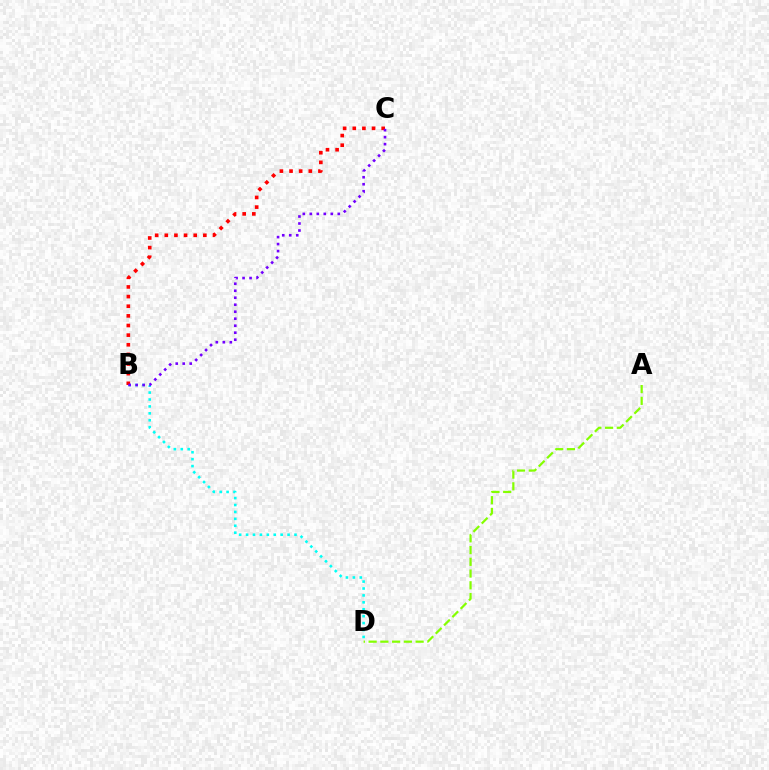{('A', 'D'): [{'color': '#84ff00', 'line_style': 'dashed', 'thickness': 1.6}], ('B', 'D'): [{'color': '#00fff6', 'line_style': 'dotted', 'thickness': 1.88}], ('B', 'C'): [{'color': '#ff0000', 'line_style': 'dotted', 'thickness': 2.62}, {'color': '#7200ff', 'line_style': 'dotted', 'thickness': 1.9}]}